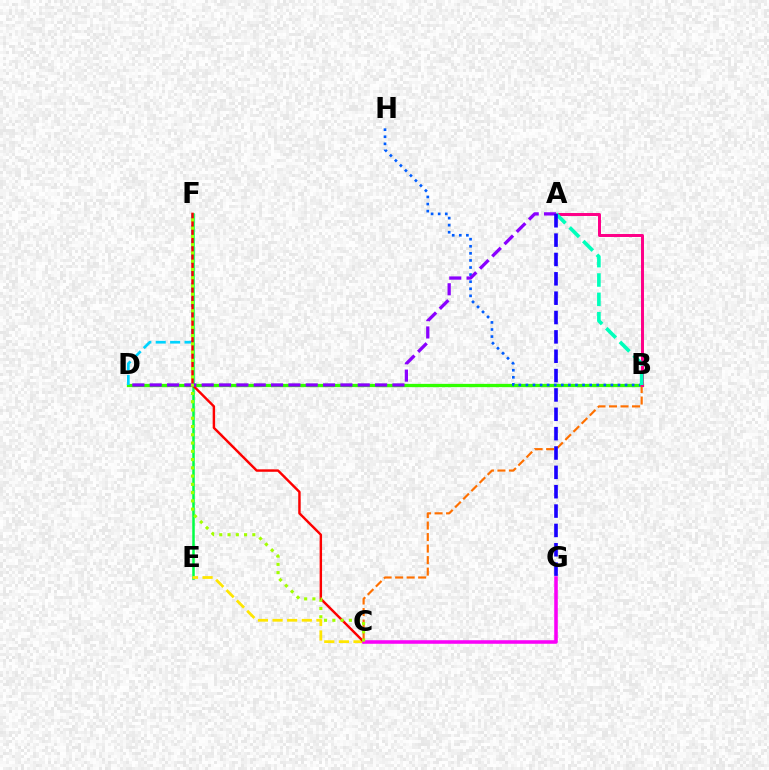{('B', 'D'): [{'color': '#31ff00', 'line_style': 'solid', 'thickness': 2.36}], ('D', 'F'): [{'color': '#00d3ff', 'line_style': 'dashed', 'thickness': 1.96}], ('B', 'H'): [{'color': '#005dff', 'line_style': 'dotted', 'thickness': 1.92}], ('E', 'F'): [{'color': '#00ff45', 'line_style': 'solid', 'thickness': 1.81}], ('C', 'E'): [{'color': '#ffe600', 'line_style': 'dashed', 'thickness': 1.99}], ('B', 'C'): [{'color': '#ff7000', 'line_style': 'dashed', 'thickness': 1.56}], ('C', 'F'): [{'color': '#ff0000', 'line_style': 'solid', 'thickness': 1.75}, {'color': '#a2ff00', 'line_style': 'dotted', 'thickness': 2.25}], ('A', 'B'): [{'color': '#ff0088', 'line_style': 'solid', 'thickness': 2.14}, {'color': '#00ffbb', 'line_style': 'dashed', 'thickness': 2.63}], ('C', 'G'): [{'color': '#fa00f9', 'line_style': 'solid', 'thickness': 2.56}], ('A', 'D'): [{'color': '#8a00ff', 'line_style': 'dashed', 'thickness': 2.36}], ('A', 'G'): [{'color': '#1900ff', 'line_style': 'dashed', 'thickness': 2.63}]}